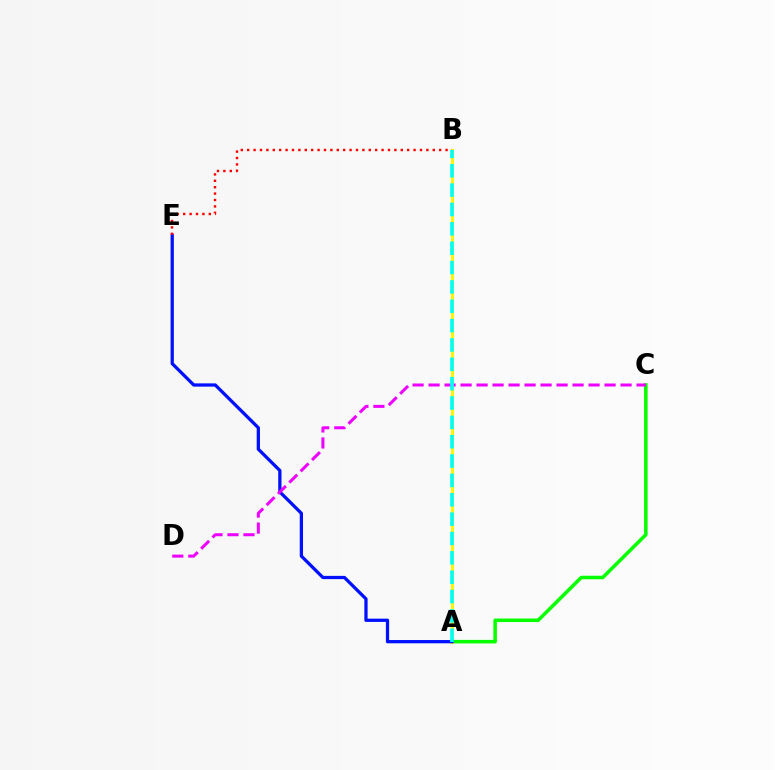{('A', 'C'): [{'color': '#08ff00', 'line_style': 'solid', 'thickness': 2.55}], ('A', 'B'): [{'color': '#fcf500', 'line_style': 'solid', 'thickness': 2.2}, {'color': '#00fff6', 'line_style': 'dashed', 'thickness': 2.63}], ('A', 'E'): [{'color': '#0010ff', 'line_style': 'solid', 'thickness': 2.35}], ('B', 'E'): [{'color': '#ff0000', 'line_style': 'dotted', 'thickness': 1.74}], ('C', 'D'): [{'color': '#ee00ff', 'line_style': 'dashed', 'thickness': 2.17}]}